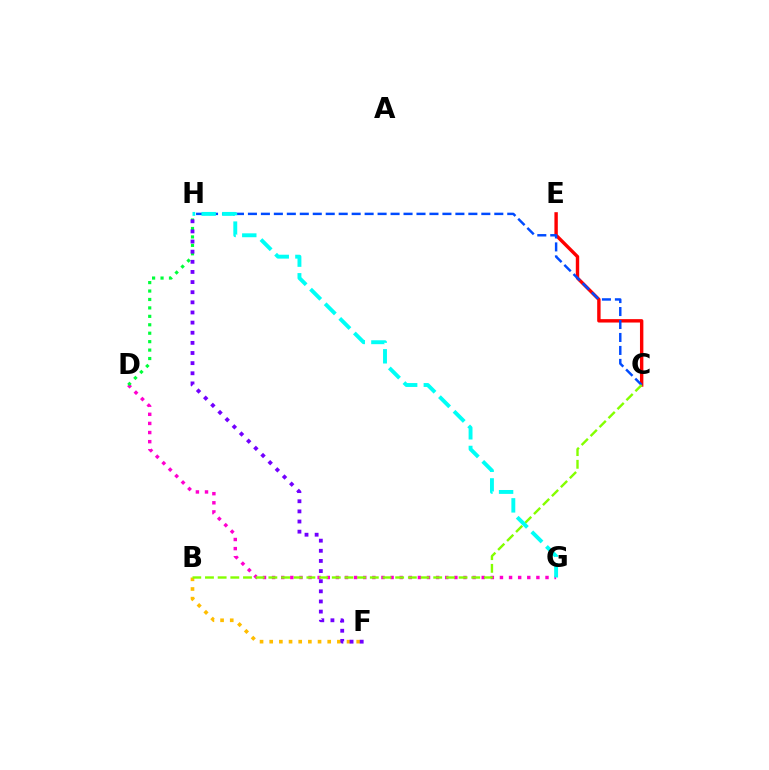{('C', 'E'): [{'color': '#ff0000', 'line_style': 'solid', 'thickness': 2.45}], ('B', 'F'): [{'color': '#ffbd00', 'line_style': 'dotted', 'thickness': 2.63}], ('D', 'G'): [{'color': '#ff00cf', 'line_style': 'dotted', 'thickness': 2.48}], ('C', 'H'): [{'color': '#004bff', 'line_style': 'dashed', 'thickness': 1.76}], ('D', 'H'): [{'color': '#00ff39', 'line_style': 'dotted', 'thickness': 2.29}], ('F', 'H'): [{'color': '#7200ff', 'line_style': 'dotted', 'thickness': 2.75}], ('B', 'C'): [{'color': '#84ff00', 'line_style': 'dashed', 'thickness': 1.72}], ('G', 'H'): [{'color': '#00fff6', 'line_style': 'dashed', 'thickness': 2.81}]}